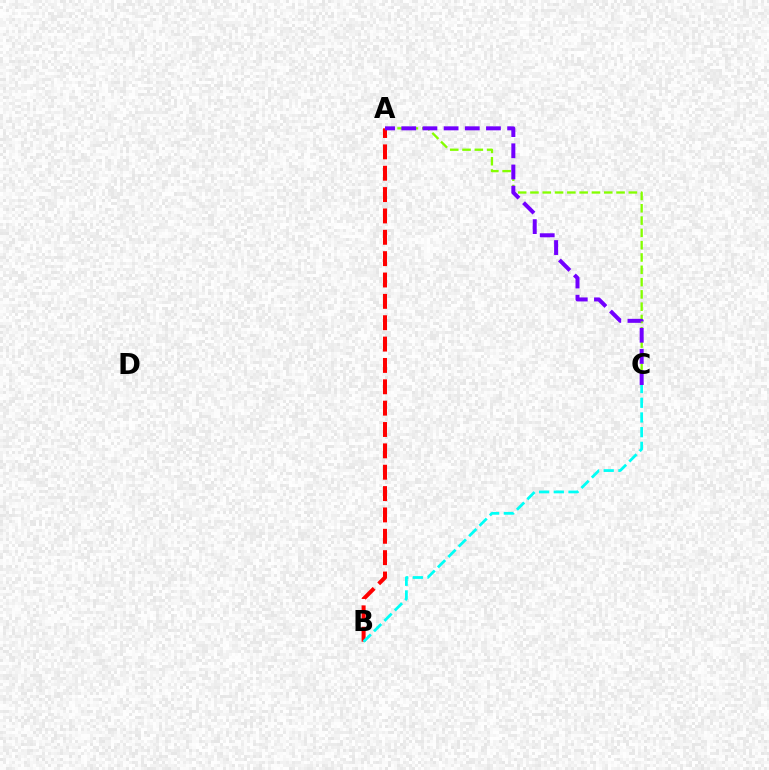{('A', 'C'): [{'color': '#84ff00', 'line_style': 'dashed', 'thickness': 1.67}, {'color': '#7200ff', 'line_style': 'dashed', 'thickness': 2.88}], ('A', 'B'): [{'color': '#ff0000', 'line_style': 'dashed', 'thickness': 2.9}], ('B', 'C'): [{'color': '#00fff6', 'line_style': 'dashed', 'thickness': 2.0}]}